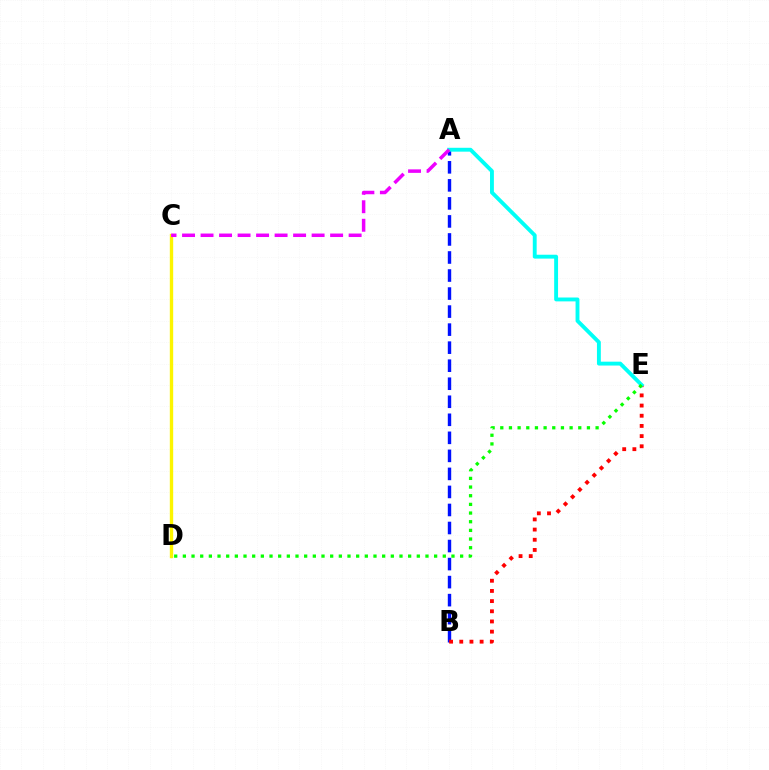{('A', 'B'): [{'color': '#0010ff', 'line_style': 'dashed', 'thickness': 2.45}], ('C', 'D'): [{'color': '#fcf500', 'line_style': 'solid', 'thickness': 2.42}], ('B', 'E'): [{'color': '#ff0000', 'line_style': 'dotted', 'thickness': 2.77}], ('A', 'E'): [{'color': '#00fff6', 'line_style': 'solid', 'thickness': 2.79}], ('A', 'C'): [{'color': '#ee00ff', 'line_style': 'dashed', 'thickness': 2.51}], ('D', 'E'): [{'color': '#08ff00', 'line_style': 'dotted', 'thickness': 2.35}]}